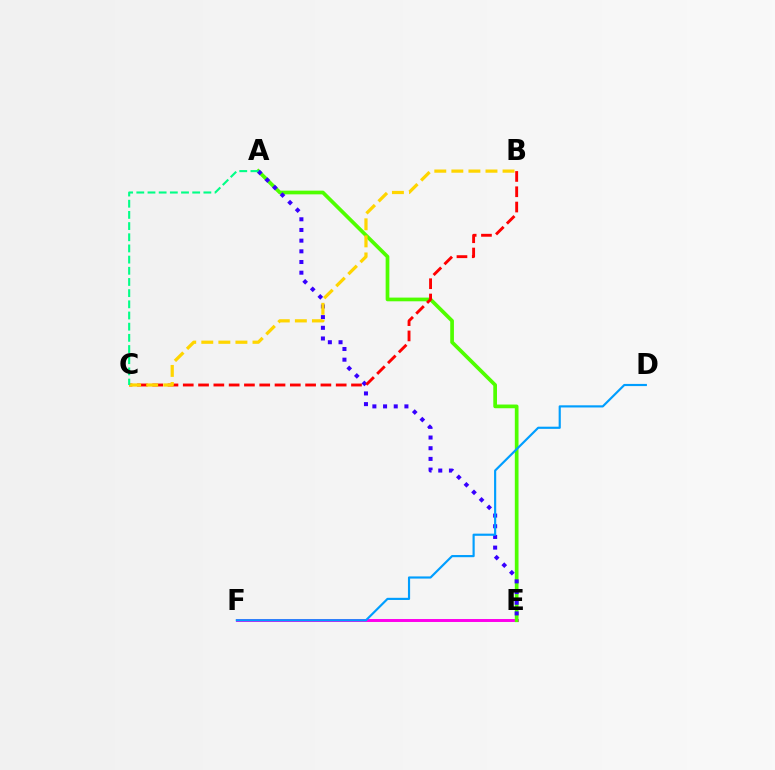{('E', 'F'): [{'color': '#ff00ed', 'line_style': 'solid', 'thickness': 2.13}], ('A', 'E'): [{'color': '#4fff00', 'line_style': 'solid', 'thickness': 2.67}, {'color': '#3700ff', 'line_style': 'dotted', 'thickness': 2.9}], ('B', 'C'): [{'color': '#ff0000', 'line_style': 'dashed', 'thickness': 2.08}, {'color': '#ffd500', 'line_style': 'dashed', 'thickness': 2.32}], ('D', 'F'): [{'color': '#009eff', 'line_style': 'solid', 'thickness': 1.56}], ('A', 'C'): [{'color': '#00ff86', 'line_style': 'dashed', 'thickness': 1.52}]}